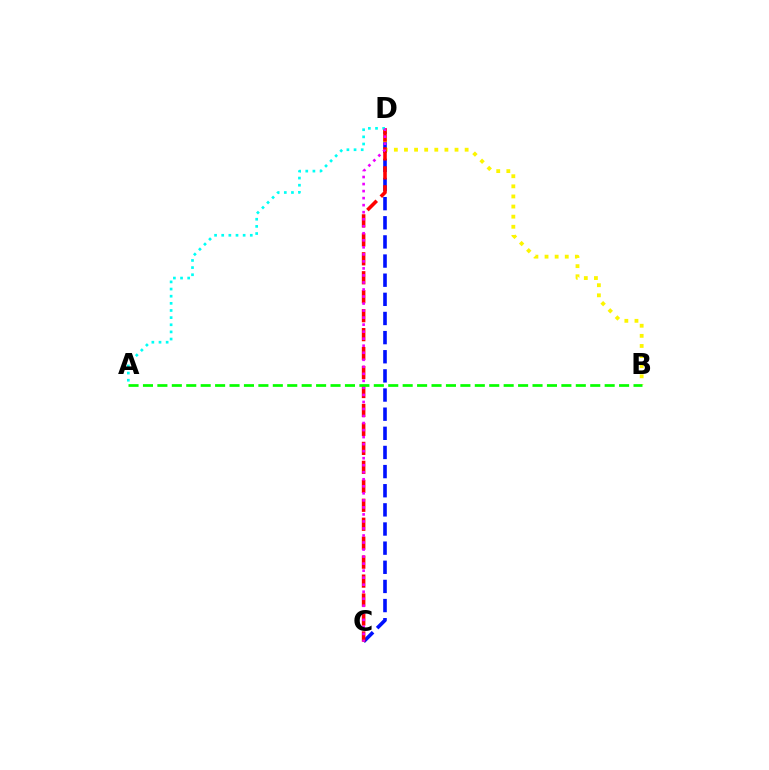{('C', 'D'): [{'color': '#0010ff', 'line_style': 'dashed', 'thickness': 2.6}, {'color': '#ff0000', 'line_style': 'dashed', 'thickness': 2.58}, {'color': '#ee00ff', 'line_style': 'dotted', 'thickness': 1.91}], ('B', 'D'): [{'color': '#fcf500', 'line_style': 'dotted', 'thickness': 2.75}], ('A', 'D'): [{'color': '#00fff6', 'line_style': 'dotted', 'thickness': 1.94}], ('A', 'B'): [{'color': '#08ff00', 'line_style': 'dashed', 'thickness': 1.96}]}